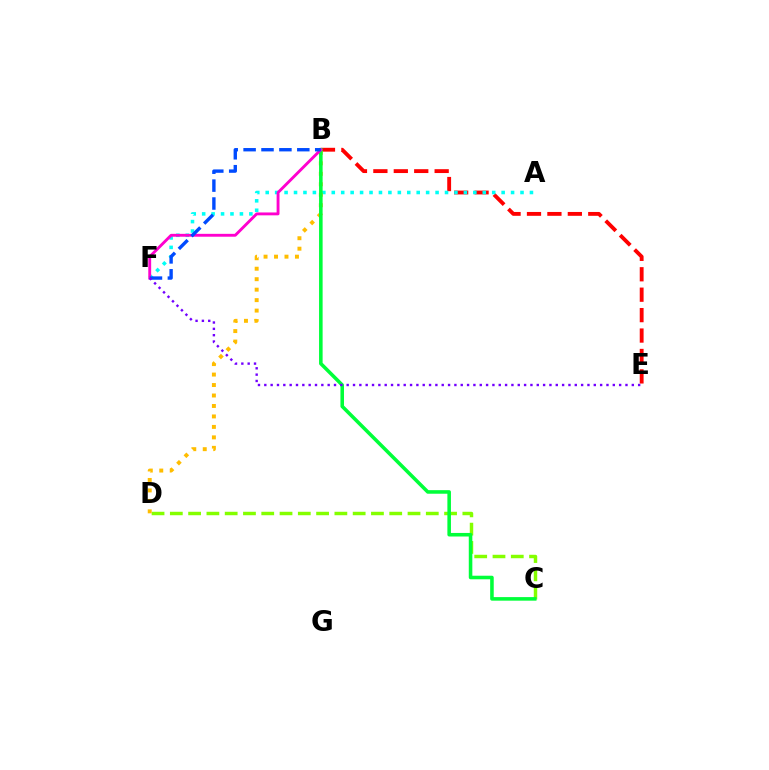{('B', 'E'): [{'color': '#ff0000', 'line_style': 'dashed', 'thickness': 2.78}], ('A', 'F'): [{'color': '#00fff6', 'line_style': 'dotted', 'thickness': 2.56}], ('C', 'D'): [{'color': '#84ff00', 'line_style': 'dashed', 'thickness': 2.48}], ('B', 'D'): [{'color': '#ffbd00', 'line_style': 'dotted', 'thickness': 2.84}], ('B', 'C'): [{'color': '#00ff39', 'line_style': 'solid', 'thickness': 2.57}], ('B', 'F'): [{'color': '#ff00cf', 'line_style': 'solid', 'thickness': 2.07}, {'color': '#004bff', 'line_style': 'dashed', 'thickness': 2.43}], ('E', 'F'): [{'color': '#7200ff', 'line_style': 'dotted', 'thickness': 1.72}]}